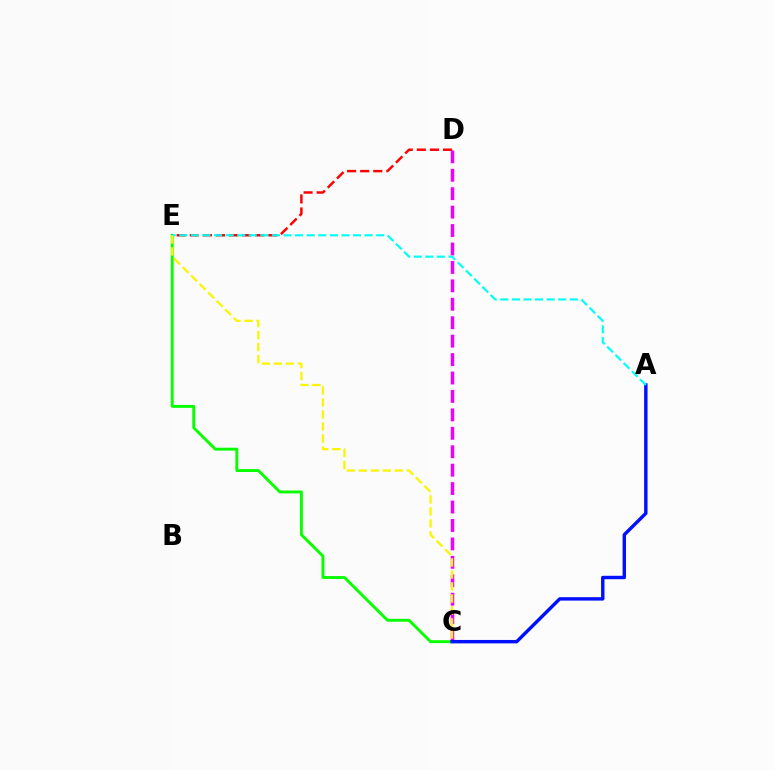{('C', 'D'): [{'color': '#ee00ff', 'line_style': 'dashed', 'thickness': 2.5}], ('C', 'E'): [{'color': '#08ff00', 'line_style': 'solid', 'thickness': 2.09}, {'color': '#fcf500', 'line_style': 'dashed', 'thickness': 1.63}], ('A', 'C'): [{'color': '#0010ff', 'line_style': 'solid', 'thickness': 2.46}], ('D', 'E'): [{'color': '#ff0000', 'line_style': 'dashed', 'thickness': 1.78}], ('A', 'E'): [{'color': '#00fff6', 'line_style': 'dashed', 'thickness': 1.57}]}